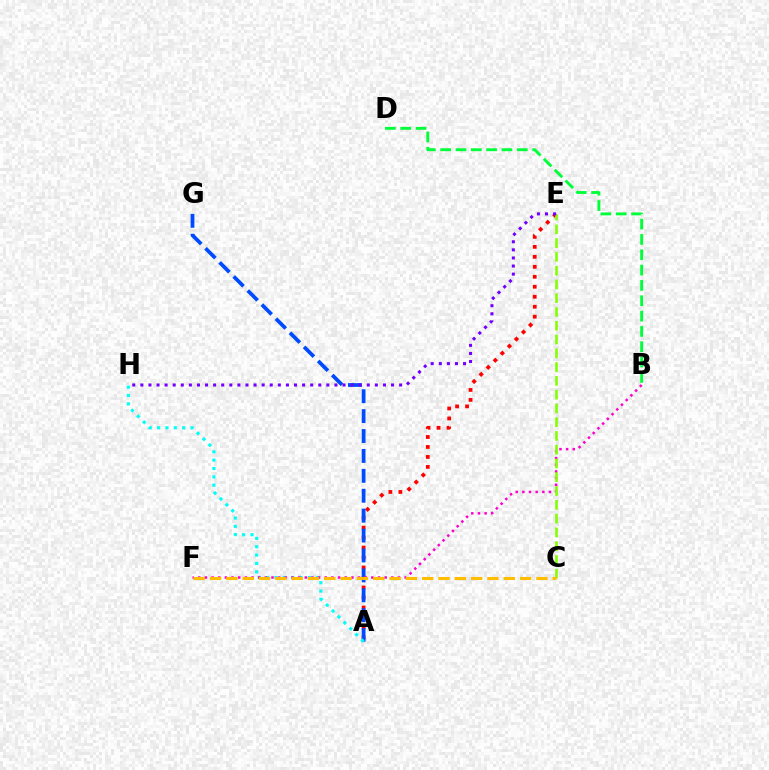{('A', 'E'): [{'color': '#ff0000', 'line_style': 'dotted', 'thickness': 2.71}], ('B', 'D'): [{'color': '#00ff39', 'line_style': 'dashed', 'thickness': 2.08}], ('A', 'G'): [{'color': '#004bff', 'line_style': 'dashed', 'thickness': 2.7}], ('A', 'H'): [{'color': '#00fff6', 'line_style': 'dotted', 'thickness': 2.27}], ('B', 'F'): [{'color': '#ff00cf', 'line_style': 'dotted', 'thickness': 1.81}], ('C', 'E'): [{'color': '#84ff00', 'line_style': 'dashed', 'thickness': 1.87}], ('C', 'F'): [{'color': '#ffbd00', 'line_style': 'dashed', 'thickness': 2.22}], ('E', 'H'): [{'color': '#7200ff', 'line_style': 'dotted', 'thickness': 2.2}]}